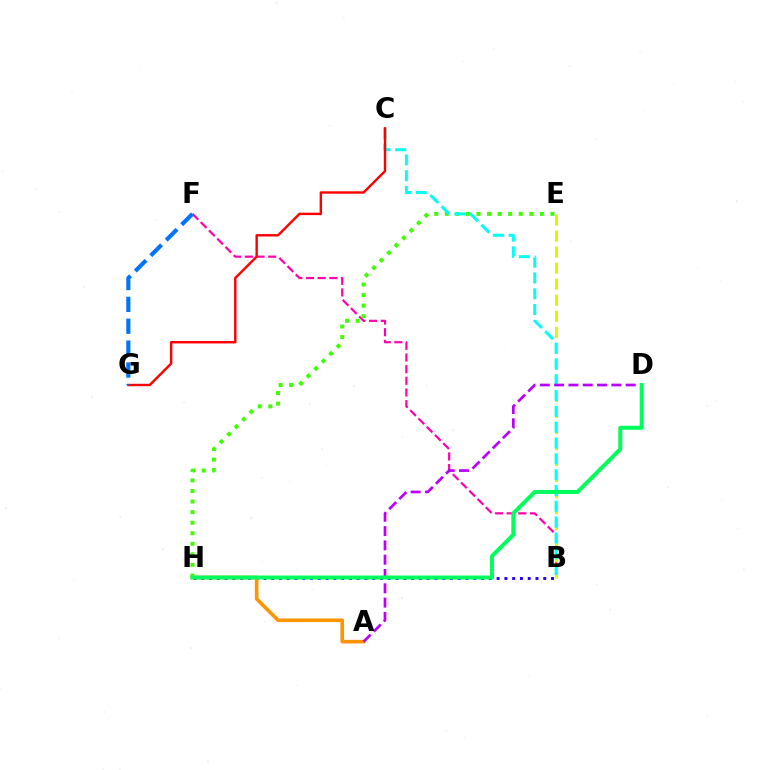{('B', 'F'): [{'color': '#ff00ac', 'line_style': 'dashed', 'thickness': 1.58}], ('B', 'H'): [{'color': '#2500ff', 'line_style': 'dotted', 'thickness': 2.11}], ('E', 'H'): [{'color': '#3dff00', 'line_style': 'dotted', 'thickness': 2.87}], ('B', 'E'): [{'color': '#d1ff00', 'line_style': 'dashed', 'thickness': 2.18}], ('B', 'C'): [{'color': '#00fff6', 'line_style': 'dashed', 'thickness': 2.15}], ('A', 'H'): [{'color': '#ff9400', 'line_style': 'solid', 'thickness': 2.61}], ('C', 'G'): [{'color': '#ff0000', 'line_style': 'solid', 'thickness': 1.74}], ('A', 'D'): [{'color': '#b900ff', 'line_style': 'dashed', 'thickness': 1.94}], ('F', 'G'): [{'color': '#0074ff', 'line_style': 'dashed', 'thickness': 2.97}], ('D', 'H'): [{'color': '#00ff5c', 'line_style': 'solid', 'thickness': 2.88}]}